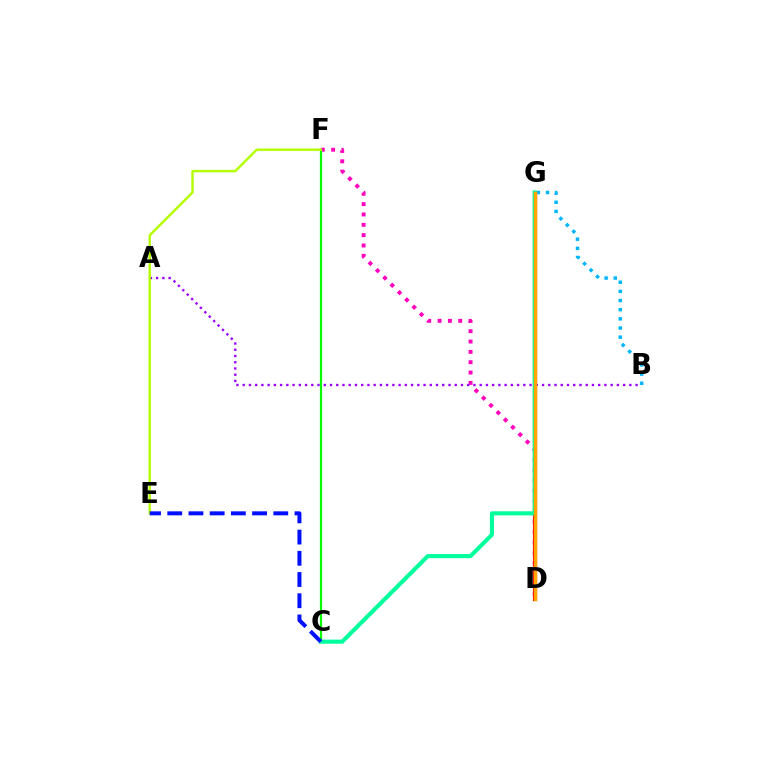{('D', 'F'): [{'color': '#ff00bd', 'line_style': 'dotted', 'thickness': 2.81}], ('A', 'B'): [{'color': '#9b00ff', 'line_style': 'dotted', 'thickness': 1.69}], ('C', 'F'): [{'color': '#08ff00', 'line_style': 'solid', 'thickness': 1.6}], ('D', 'G'): [{'color': '#ff0000', 'line_style': 'solid', 'thickness': 2.99}, {'color': '#ffa500', 'line_style': 'solid', 'thickness': 2.47}], ('E', 'F'): [{'color': '#b3ff00', 'line_style': 'solid', 'thickness': 1.73}], ('B', 'G'): [{'color': '#00b5ff', 'line_style': 'dotted', 'thickness': 2.49}], ('C', 'G'): [{'color': '#00ff9d', 'line_style': 'solid', 'thickness': 2.96}], ('C', 'E'): [{'color': '#0010ff', 'line_style': 'dashed', 'thickness': 2.88}]}